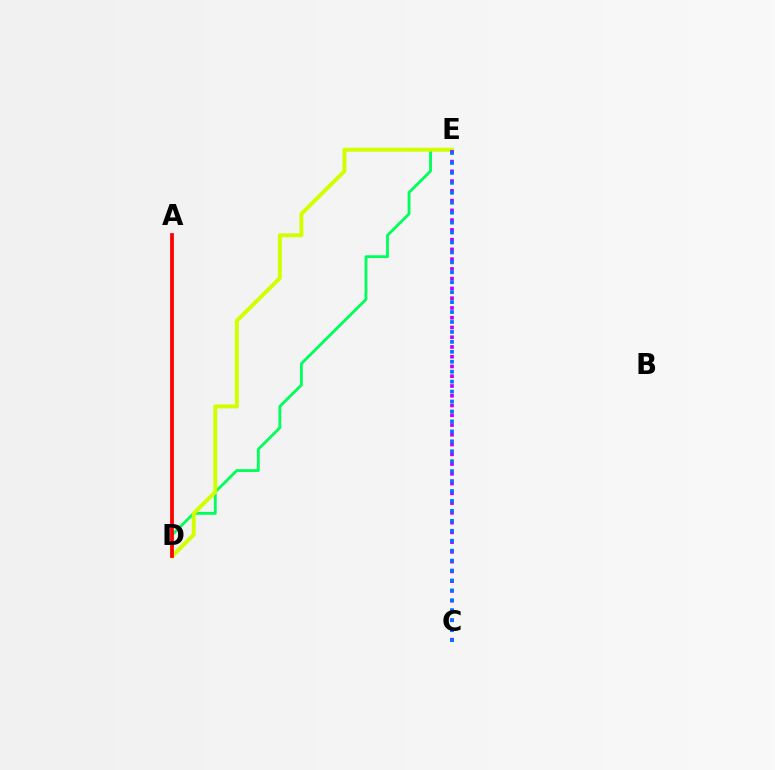{('D', 'E'): [{'color': '#00ff5c', 'line_style': 'solid', 'thickness': 2.04}, {'color': '#d1ff00', 'line_style': 'solid', 'thickness': 2.85}], ('A', 'D'): [{'color': '#ff0000', 'line_style': 'solid', 'thickness': 2.71}], ('C', 'E'): [{'color': '#b900ff', 'line_style': 'dotted', 'thickness': 2.65}, {'color': '#0074ff', 'line_style': 'dotted', 'thickness': 2.7}]}